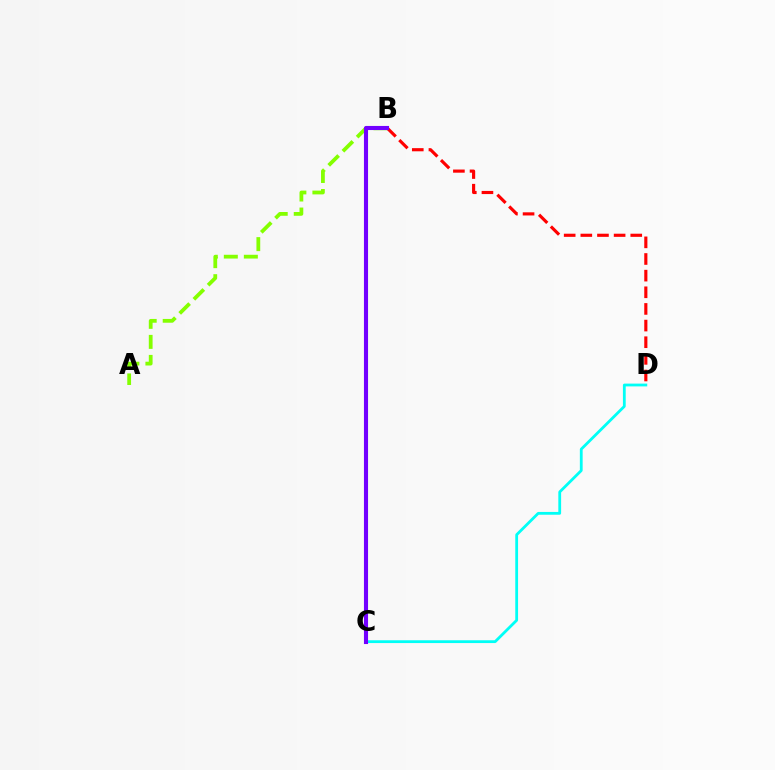{('A', 'B'): [{'color': '#84ff00', 'line_style': 'dashed', 'thickness': 2.72}], ('B', 'D'): [{'color': '#ff0000', 'line_style': 'dashed', 'thickness': 2.26}], ('C', 'D'): [{'color': '#00fff6', 'line_style': 'solid', 'thickness': 2.01}], ('B', 'C'): [{'color': '#7200ff', 'line_style': 'solid', 'thickness': 2.95}]}